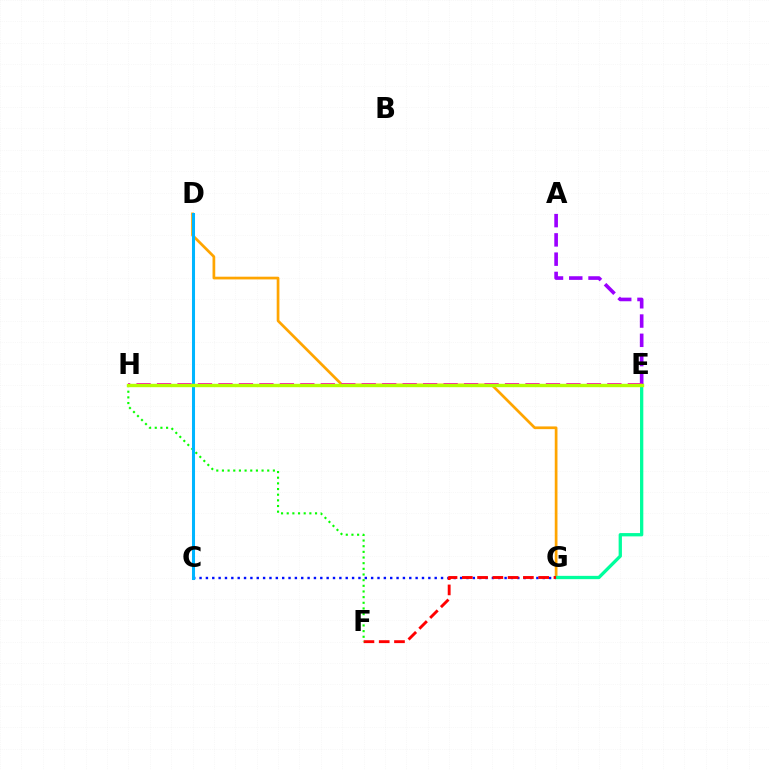{('C', 'G'): [{'color': '#0010ff', 'line_style': 'dotted', 'thickness': 1.73}], ('D', 'G'): [{'color': '#ffa500', 'line_style': 'solid', 'thickness': 1.95}], ('E', 'G'): [{'color': '#00ff9d', 'line_style': 'solid', 'thickness': 2.37}], ('A', 'E'): [{'color': '#9b00ff', 'line_style': 'dashed', 'thickness': 2.62}], ('E', 'H'): [{'color': '#ff00bd', 'line_style': 'dashed', 'thickness': 2.78}, {'color': '#b3ff00', 'line_style': 'solid', 'thickness': 2.44}], ('F', 'G'): [{'color': '#ff0000', 'line_style': 'dashed', 'thickness': 2.07}], ('F', 'H'): [{'color': '#08ff00', 'line_style': 'dotted', 'thickness': 1.54}], ('C', 'D'): [{'color': '#00b5ff', 'line_style': 'solid', 'thickness': 2.19}]}